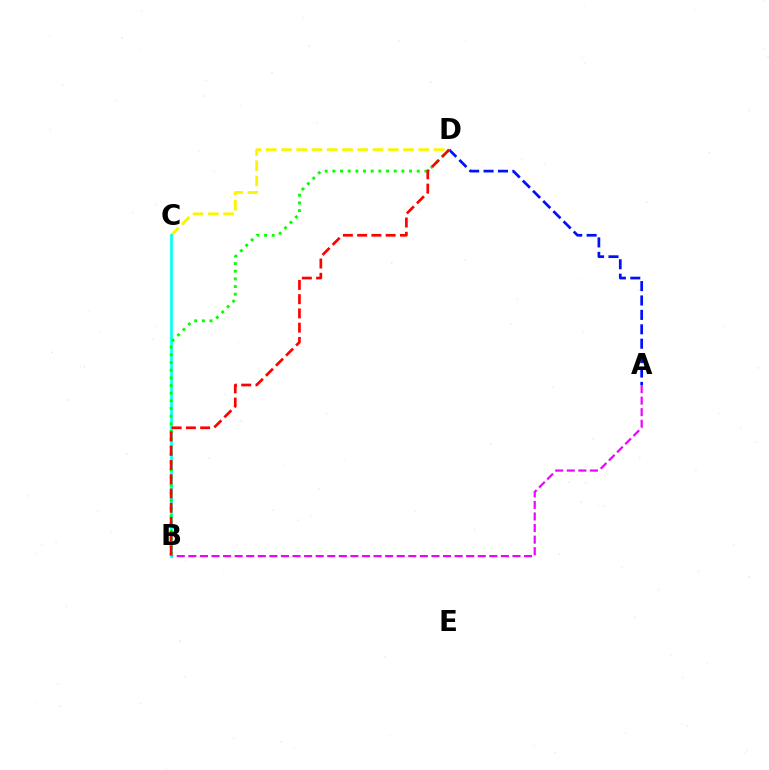{('A', 'B'): [{'color': '#ee00ff', 'line_style': 'dashed', 'thickness': 1.57}], ('C', 'D'): [{'color': '#fcf500', 'line_style': 'dashed', 'thickness': 2.07}], ('A', 'D'): [{'color': '#0010ff', 'line_style': 'dashed', 'thickness': 1.96}], ('B', 'C'): [{'color': '#00fff6', 'line_style': 'solid', 'thickness': 1.92}], ('B', 'D'): [{'color': '#08ff00', 'line_style': 'dotted', 'thickness': 2.08}, {'color': '#ff0000', 'line_style': 'dashed', 'thickness': 1.94}]}